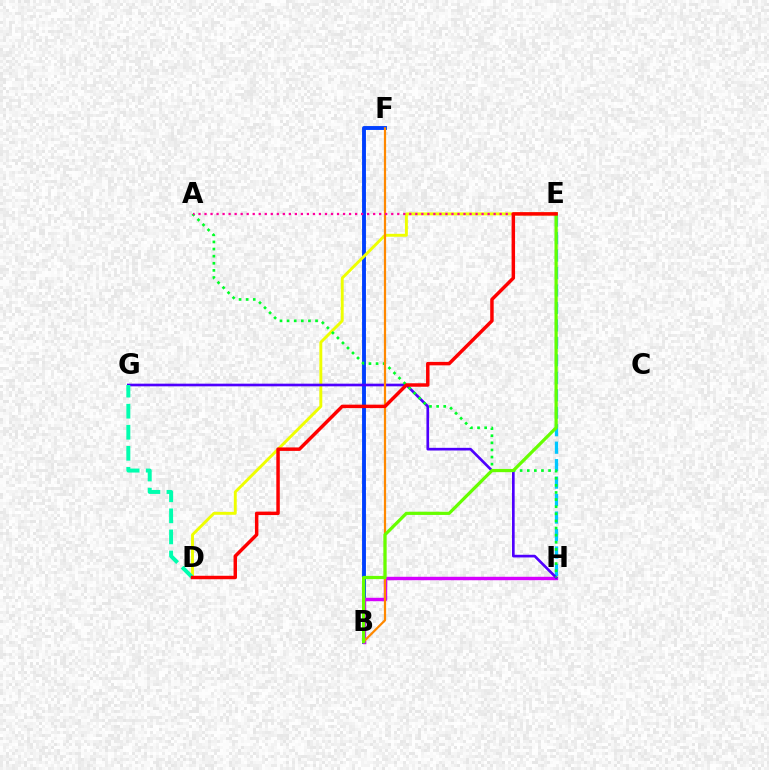{('E', 'H'): [{'color': '#00c7ff', 'line_style': 'dashed', 'thickness': 2.37}], ('B', 'F'): [{'color': '#003fff', 'line_style': 'solid', 'thickness': 2.8}, {'color': '#ff8800', 'line_style': 'solid', 'thickness': 1.6}], ('B', 'H'): [{'color': '#d600ff', 'line_style': 'solid', 'thickness': 2.46}], ('D', 'E'): [{'color': '#eeff00', 'line_style': 'solid', 'thickness': 2.09}, {'color': '#ff0000', 'line_style': 'solid', 'thickness': 2.49}], ('G', 'H'): [{'color': '#4f00ff', 'line_style': 'solid', 'thickness': 1.92}], ('D', 'G'): [{'color': '#00ffaf', 'line_style': 'dashed', 'thickness': 2.86}], ('A', 'H'): [{'color': '#00ff27', 'line_style': 'dotted', 'thickness': 1.93}], ('B', 'E'): [{'color': '#66ff00', 'line_style': 'solid', 'thickness': 2.32}], ('A', 'E'): [{'color': '#ff00a0', 'line_style': 'dotted', 'thickness': 1.64}]}